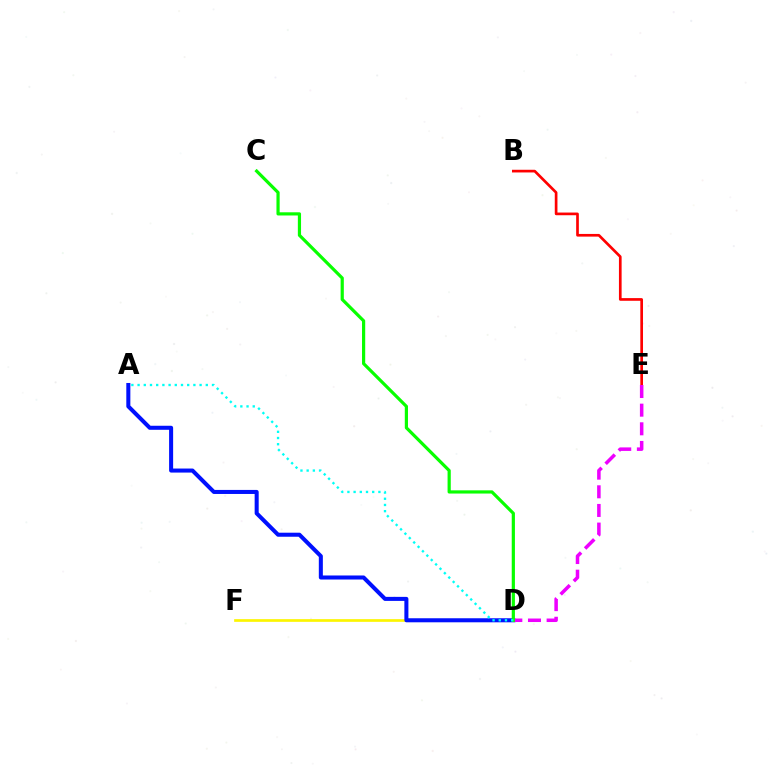{('B', 'E'): [{'color': '#ff0000', 'line_style': 'solid', 'thickness': 1.93}], ('D', 'F'): [{'color': '#fcf500', 'line_style': 'solid', 'thickness': 1.94}], ('A', 'D'): [{'color': '#0010ff', 'line_style': 'solid', 'thickness': 2.91}, {'color': '#00fff6', 'line_style': 'dotted', 'thickness': 1.68}], ('D', 'E'): [{'color': '#ee00ff', 'line_style': 'dashed', 'thickness': 2.53}], ('C', 'D'): [{'color': '#08ff00', 'line_style': 'solid', 'thickness': 2.3}]}